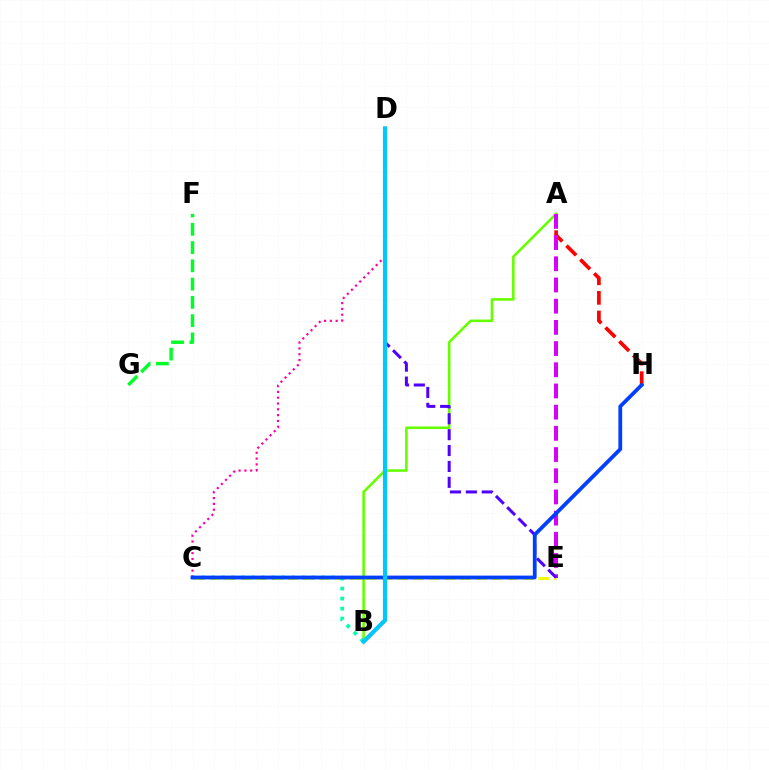{('C', 'E'): [{'color': '#eeff00', 'line_style': 'dashed', 'thickness': 2.13}], ('A', 'B'): [{'color': '#66ff00', 'line_style': 'solid', 'thickness': 1.86}], ('A', 'H'): [{'color': '#ff0000', 'line_style': 'dashed', 'thickness': 2.66}], ('C', 'D'): [{'color': '#ff00a0', 'line_style': 'dotted', 'thickness': 1.58}], ('F', 'G'): [{'color': '#00ff27', 'line_style': 'dashed', 'thickness': 2.48}], ('A', 'E'): [{'color': '#d600ff', 'line_style': 'dashed', 'thickness': 2.88}], ('B', 'D'): [{'color': '#ff8800', 'line_style': 'dashed', 'thickness': 2.64}, {'color': '#00c7ff', 'line_style': 'solid', 'thickness': 2.97}], ('D', 'E'): [{'color': '#4f00ff', 'line_style': 'dashed', 'thickness': 2.16}], ('B', 'C'): [{'color': '#00ffaf', 'line_style': 'dotted', 'thickness': 2.72}], ('C', 'H'): [{'color': '#003fff', 'line_style': 'solid', 'thickness': 2.73}]}